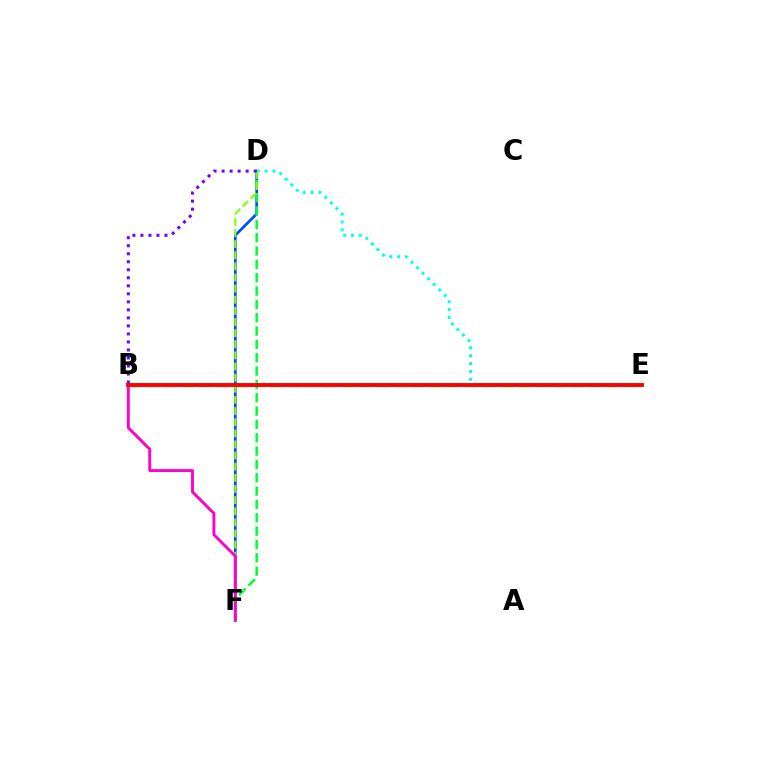{('B', 'E'): [{'color': '#ffbd00', 'line_style': 'dashed', 'thickness': 2.41}, {'color': '#ff0000', 'line_style': 'solid', 'thickness': 2.8}], ('D', 'F'): [{'color': '#004bff', 'line_style': 'solid', 'thickness': 1.97}, {'color': '#00ff39', 'line_style': 'dashed', 'thickness': 1.81}, {'color': '#84ff00', 'line_style': 'dashed', 'thickness': 1.51}], ('D', 'E'): [{'color': '#00fff6', 'line_style': 'dotted', 'thickness': 2.13}], ('B', 'D'): [{'color': '#7200ff', 'line_style': 'dotted', 'thickness': 2.18}], ('B', 'F'): [{'color': '#ff00cf', 'line_style': 'solid', 'thickness': 2.09}]}